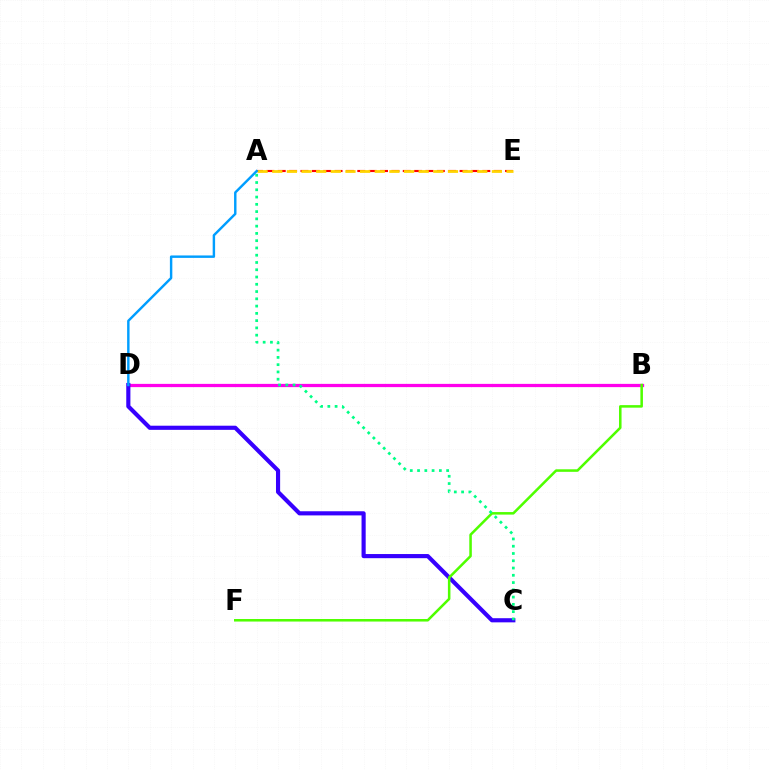{('B', 'D'): [{'color': '#ff00ed', 'line_style': 'solid', 'thickness': 2.34}], ('A', 'E'): [{'color': '#ff0000', 'line_style': 'dashed', 'thickness': 1.54}, {'color': '#ffd500', 'line_style': 'dashed', 'thickness': 1.99}], ('C', 'D'): [{'color': '#3700ff', 'line_style': 'solid', 'thickness': 2.98}], ('B', 'F'): [{'color': '#4fff00', 'line_style': 'solid', 'thickness': 1.83}], ('A', 'C'): [{'color': '#00ff86', 'line_style': 'dotted', 'thickness': 1.98}], ('A', 'D'): [{'color': '#009eff', 'line_style': 'solid', 'thickness': 1.75}]}